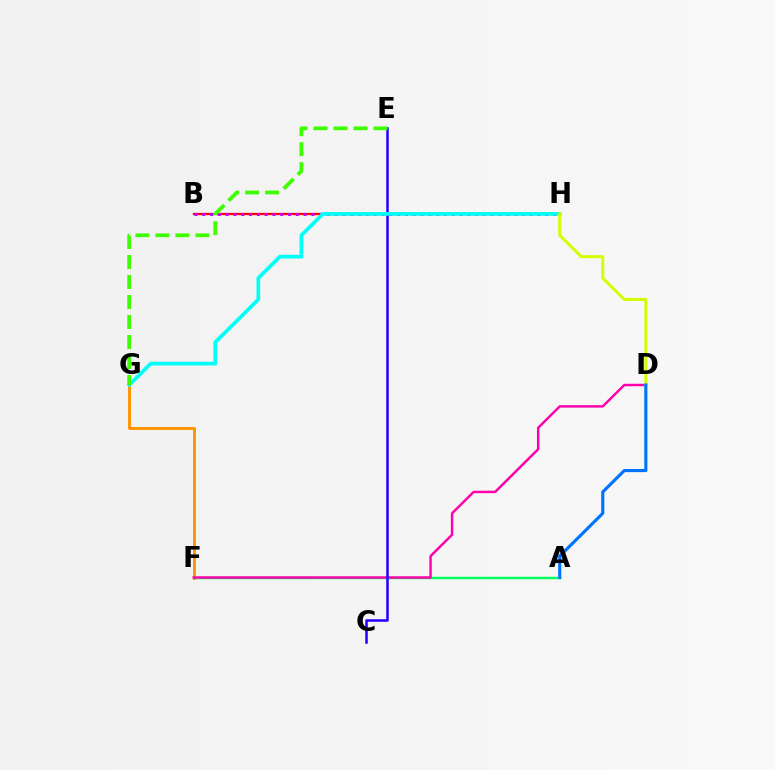{('A', 'F'): [{'color': '#00ff5c', 'line_style': 'solid', 'thickness': 1.77}], ('F', 'G'): [{'color': '#ff9400', 'line_style': 'solid', 'thickness': 2.1}], ('B', 'H'): [{'color': '#ff0000', 'line_style': 'solid', 'thickness': 1.66}, {'color': '#b900ff', 'line_style': 'dotted', 'thickness': 2.12}], ('D', 'F'): [{'color': '#ff00ac', 'line_style': 'solid', 'thickness': 1.77}], ('C', 'E'): [{'color': '#2500ff', 'line_style': 'solid', 'thickness': 1.82}], ('G', 'H'): [{'color': '#00fff6', 'line_style': 'solid', 'thickness': 2.67}], ('D', 'H'): [{'color': '#d1ff00', 'line_style': 'solid', 'thickness': 2.16}], ('E', 'G'): [{'color': '#3dff00', 'line_style': 'dashed', 'thickness': 2.72}], ('A', 'D'): [{'color': '#0074ff', 'line_style': 'solid', 'thickness': 2.25}]}